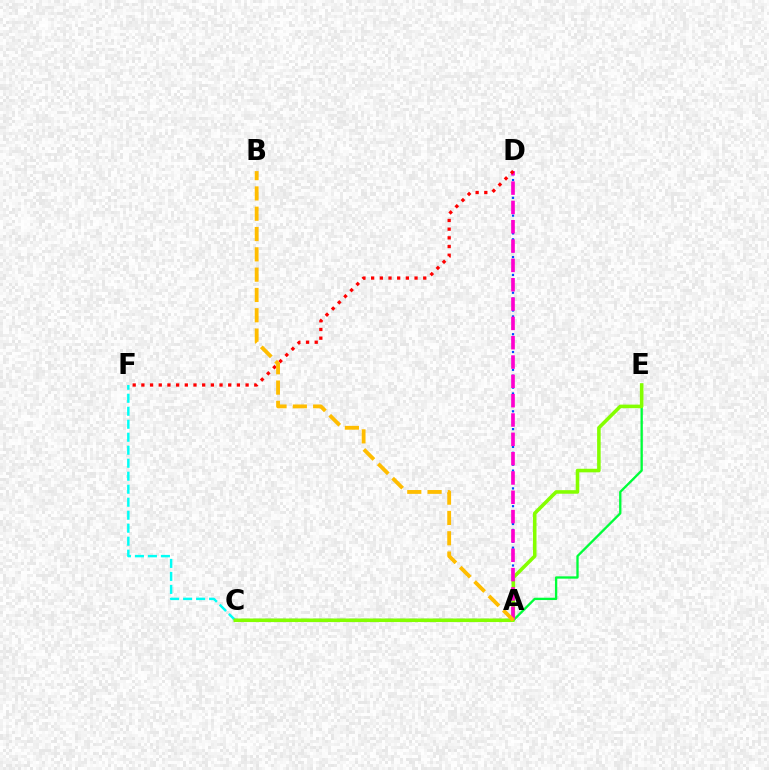{('A', 'C'): [{'color': '#7200ff', 'line_style': 'dashed', 'thickness': 1.63}], ('C', 'E'): [{'color': '#00ff39', 'line_style': 'solid', 'thickness': 1.67}, {'color': '#84ff00', 'line_style': 'solid', 'thickness': 2.56}], ('A', 'D'): [{'color': '#004bff', 'line_style': 'dotted', 'thickness': 1.61}, {'color': '#ff00cf', 'line_style': 'dashed', 'thickness': 2.63}], ('C', 'F'): [{'color': '#00fff6', 'line_style': 'dashed', 'thickness': 1.77}], ('D', 'F'): [{'color': '#ff0000', 'line_style': 'dotted', 'thickness': 2.36}], ('A', 'B'): [{'color': '#ffbd00', 'line_style': 'dashed', 'thickness': 2.76}]}